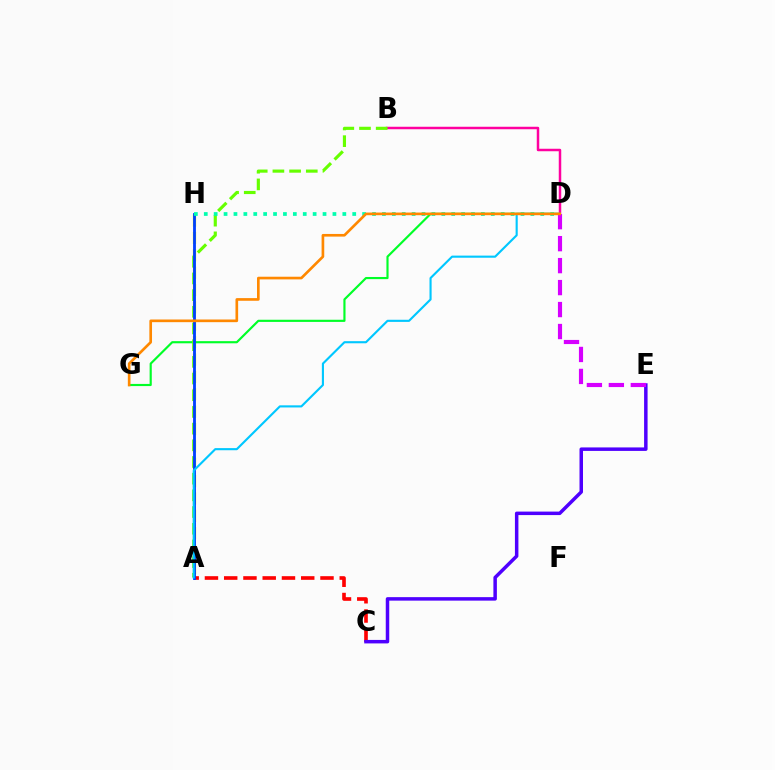{('B', 'D'): [{'color': '#ff00a0', 'line_style': 'solid', 'thickness': 1.79}], ('A', 'H'): [{'color': '#eeff00', 'line_style': 'dashed', 'thickness': 2.36}, {'color': '#003fff', 'line_style': 'solid', 'thickness': 2.04}], ('A', 'C'): [{'color': '#ff0000', 'line_style': 'dashed', 'thickness': 2.62}], ('D', 'G'): [{'color': '#00ff27', 'line_style': 'solid', 'thickness': 1.55}, {'color': '#ff8800', 'line_style': 'solid', 'thickness': 1.91}], ('C', 'E'): [{'color': '#4f00ff', 'line_style': 'solid', 'thickness': 2.51}], ('A', 'B'): [{'color': '#66ff00', 'line_style': 'dashed', 'thickness': 2.27}], ('A', 'D'): [{'color': '#00c7ff', 'line_style': 'solid', 'thickness': 1.53}], ('D', 'E'): [{'color': '#d600ff', 'line_style': 'dashed', 'thickness': 2.98}], ('D', 'H'): [{'color': '#00ffaf', 'line_style': 'dotted', 'thickness': 2.69}]}